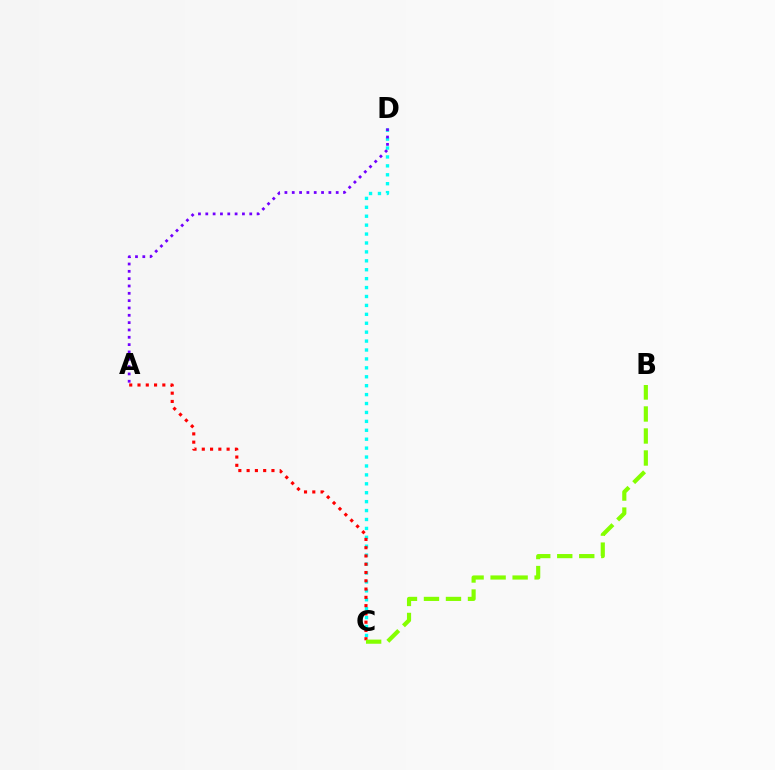{('C', 'D'): [{'color': '#00fff6', 'line_style': 'dotted', 'thickness': 2.42}], ('A', 'D'): [{'color': '#7200ff', 'line_style': 'dotted', 'thickness': 1.99}], ('A', 'C'): [{'color': '#ff0000', 'line_style': 'dotted', 'thickness': 2.25}], ('B', 'C'): [{'color': '#84ff00', 'line_style': 'dashed', 'thickness': 2.99}]}